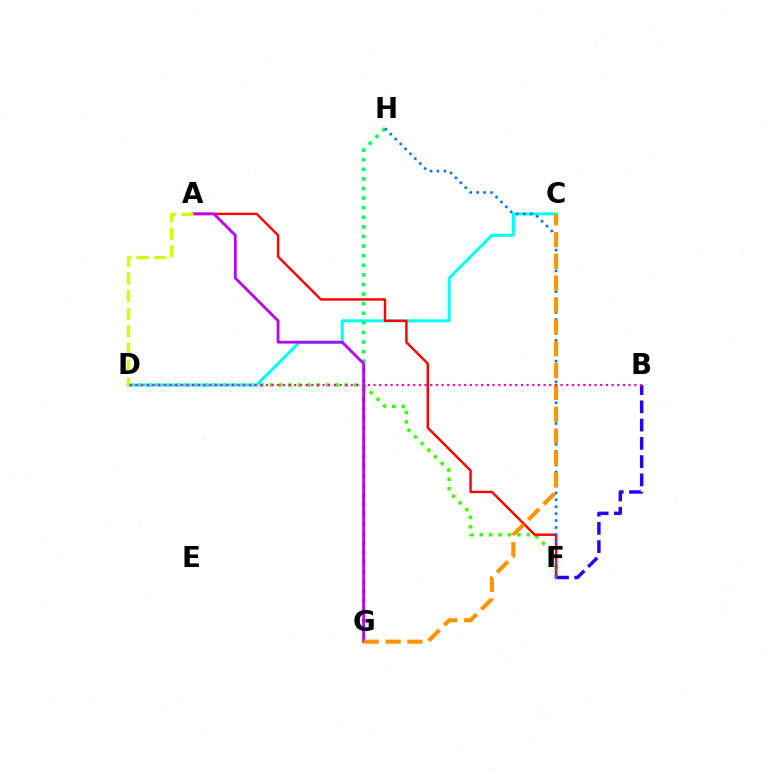{('D', 'F'): [{'color': '#3dff00', 'line_style': 'dotted', 'thickness': 2.55}], ('B', 'F'): [{'color': '#2500ff', 'line_style': 'dashed', 'thickness': 2.48}], ('C', 'D'): [{'color': '#00fff6', 'line_style': 'solid', 'thickness': 2.15}], ('A', 'F'): [{'color': '#ff0000', 'line_style': 'solid', 'thickness': 1.74}], ('G', 'H'): [{'color': '#00ff5c', 'line_style': 'dotted', 'thickness': 2.61}], ('A', 'G'): [{'color': '#b900ff', 'line_style': 'solid', 'thickness': 2.0}], ('F', 'H'): [{'color': '#0074ff', 'line_style': 'dotted', 'thickness': 1.88}], ('A', 'D'): [{'color': '#d1ff00', 'line_style': 'dashed', 'thickness': 2.38}], ('C', 'G'): [{'color': '#ff9400', 'line_style': 'dashed', 'thickness': 2.97}], ('B', 'D'): [{'color': '#ff00ac', 'line_style': 'dotted', 'thickness': 1.54}]}